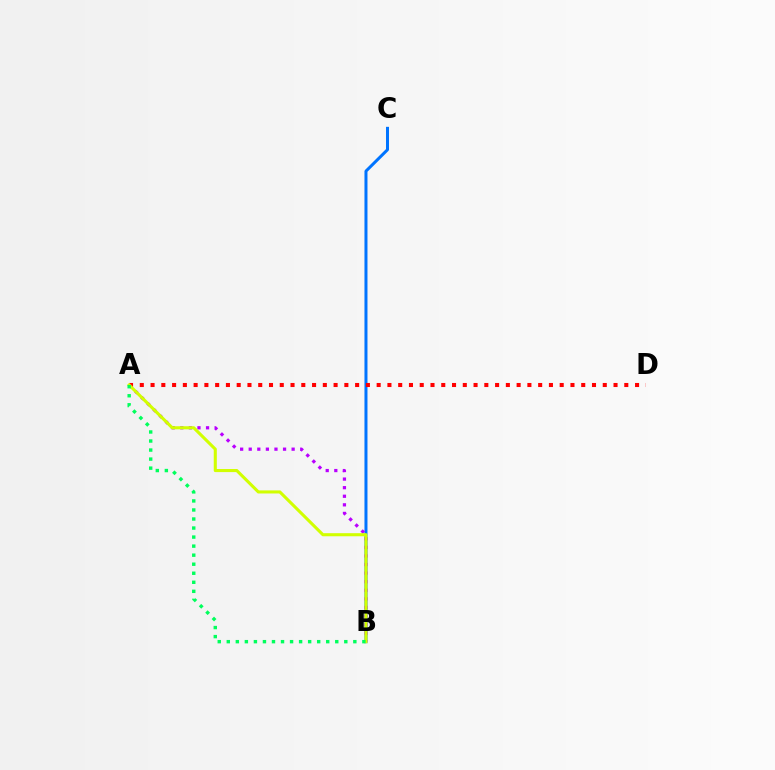{('B', 'C'): [{'color': '#0074ff', 'line_style': 'solid', 'thickness': 2.16}], ('A', 'B'): [{'color': '#b900ff', 'line_style': 'dotted', 'thickness': 2.33}, {'color': '#d1ff00', 'line_style': 'solid', 'thickness': 2.22}, {'color': '#00ff5c', 'line_style': 'dotted', 'thickness': 2.46}], ('A', 'D'): [{'color': '#ff0000', 'line_style': 'dotted', 'thickness': 2.93}]}